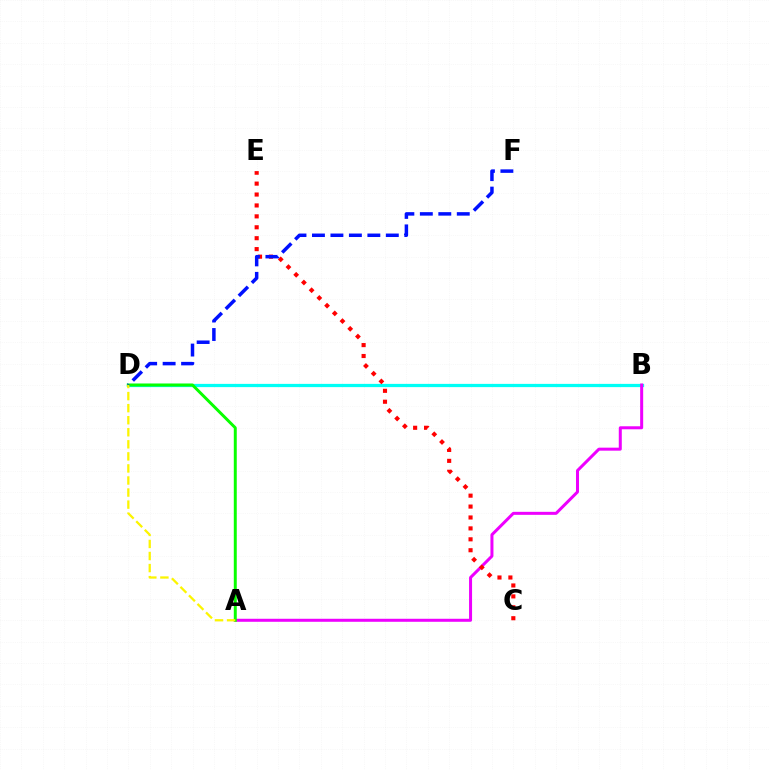{('B', 'D'): [{'color': '#00fff6', 'line_style': 'solid', 'thickness': 2.34}], ('A', 'B'): [{'color': '#ee00ff', 'line_style': 'solid', 'thickness': 2.17}], ('A', 'D'): [{'color': '#08ff00', 'line_style': 'solid', 'thickness': 2.13}, {'color': '#fcf500', 'line_style': 'dashed', 'thickness': 1.64}], ('C', 'E'): [{'color': '#ff0000', 'line_style': 'dotted', 'thickness': 2.97}], ('D', 'F'): [{'color': '#0010ff', 'line_style': 'dashed', 'thickness': 2.51}]}